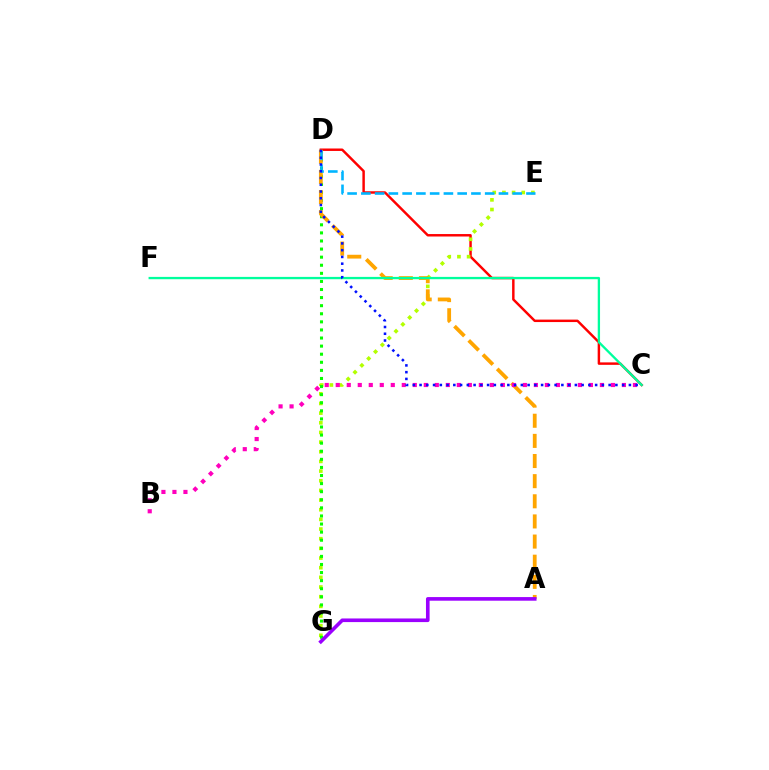{('C', 'D'): [{'color': '#ff0000', 'line_style': 'solid', 'thickness': 1.77}, {'color': '#0010ff', 'line_style': 'dotted', 'thickness': 1.83}], ('E', 'G'): [{'color': '#b3ff00', 'line_style': 'dotted', 'thickness': 2.63}], ('D', 'G'): [{'color': '#08ff00', 'line_style': 'dotted', 'thickness': 2.2}], ('A', 'D'): [{'color': '#ffa500', 'line_style': 'dashed', 'thickness': 2.74}], ('B', 'C'): [{'color': '#ff00bd', 'line_style': 'dotted', 'thickness': 2.99}], ('D', 'E'): [{'color': '#00b5ff', 'line_style': 'dashed', 'thickness': 1.87}], ('C', 'F'): [{'color': '#00ff9d', 'line_style': 'solid', 'thickness': 1.67}], ('A', 'G'): [{'color': '#9b00ff', 'line_style': 'solid', 'thickness': 2.61}]}